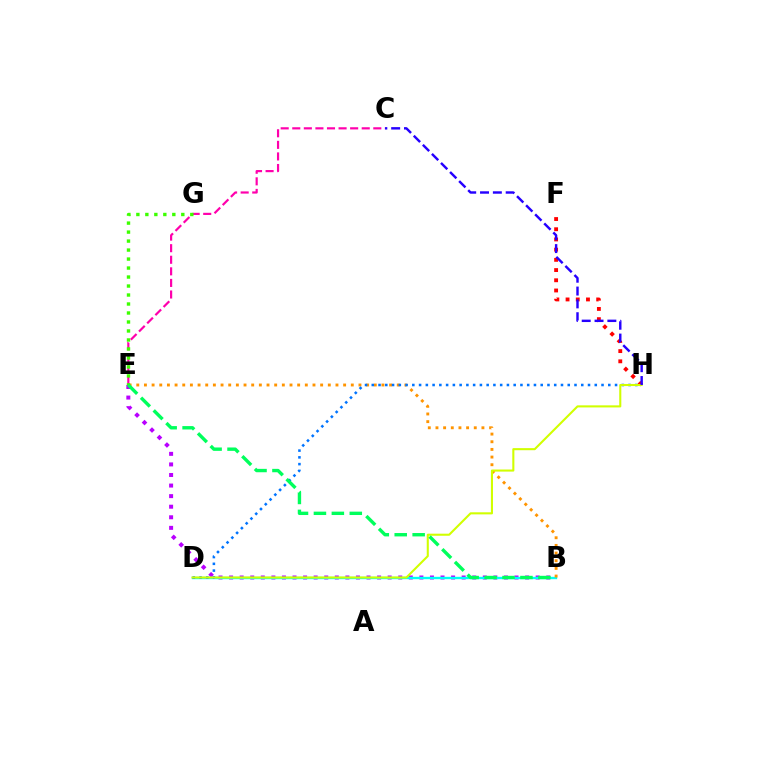{('B', 'E'): [{'color': '#b900ff', 'line_style': 'dotted', 'thickness': 2.87}, {'color': '#ff9400', 'line_style': 'dotted', 'thickness': 2.08}, {'color': '#00ff5c', 'line_style': 'dashed', 'thickness': 2.44}], ('B', 'D'): [{'color': '#00fff6', 'line_style': 'solid', 'thickness': 1.7}], ('F', 'H'): [{'color': '#ff0000', 'line_style': 'dotted', 'thickness': 2.77}], ('D', 'H'): [{'color': '#0074ff', 'line_style': 'dotted', 'thickness': 1.84}, {'color': '#d1ff00', 'line_style': 'solid', 'thickness': 1.5}], ('C', 'E'): [{'color': '#ff00ac', 'line_style': 'dashed', 'thickness': 1.57}], ('E', 'G'): [{'color': '#3dff00', 'line_style': 'dotted', 'thickness': 2.44}], ('C', 'H'): [{'color': '#2500ff', 'line_style': 'dashed', 'thickness': 1.74}]}